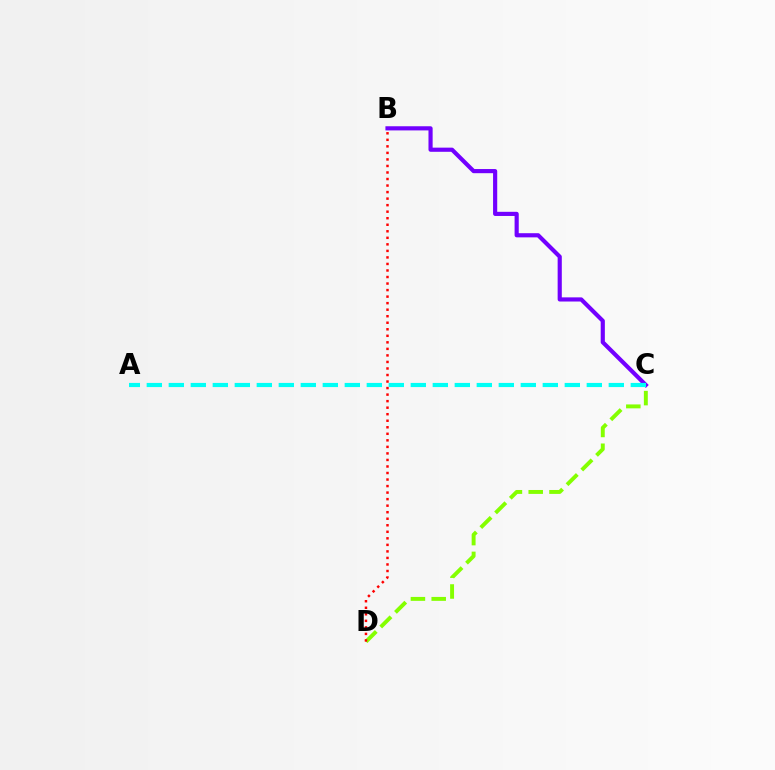{('C', 'D'): [{'color': '#84ff00', 'line_style': 'dashed', 'thickness': 2.82}], ('B', 'C'): [{'color': '#7200ff', 'line_style': 'solid', 'thickness': 2.99}], ('B', 'D'): [{'color': '#ff0000', 'line_style': 'dotted', 'thickness': 1.77}], ('A', 'C'): [{'color': '#00fff6', 'line_style': 'dashed', 'thickness': 2.99}]}